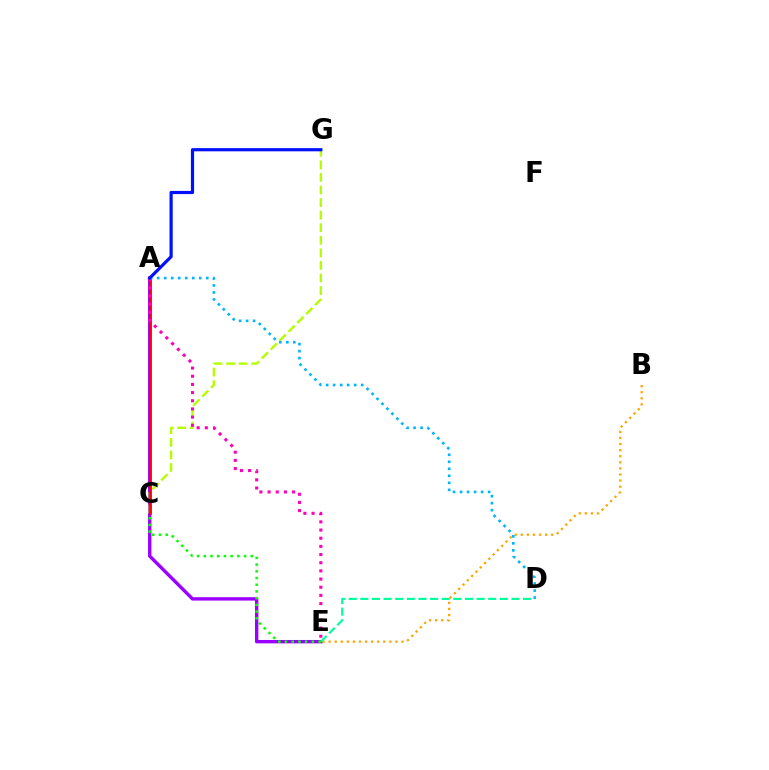{('A', 'E'): [{'color': '#9b00ff', 'line_style': 'solid', 'thickness': 2.44}, {'color': '#ff00bd', 'line_style': 'dotted', 'thickness': 2.22}], ('B', 'E'): [{'color': '#ffa500', 'line_style': 'dotted', 'thickness': 1.65}], ('C', 'G'): [{'color': '#b3ff00', 'line_style': 'dashed', 'thickness': 1.71}], ('D', 'E'): [{'color': '#00ff9d', 'line_style': 'dashed', 'thickness': 1.58}], ('A', 'C'): [{'color': '#ff0000', 'line_style': 'solid', 'thickness': 1.94}], ('C', 'E'): [{'color': '#08ff00', 'line_style': 'dotted', 'thickness': 1.82}], ('A', 'D'): [{'color': '#00b5ff', 'line_style': 'dotted', 'thickness': 1.9}], ('A', 'G'): [{'color': '#0010ff', 'line_style': 'solid', 'thickness': 2.29}]}